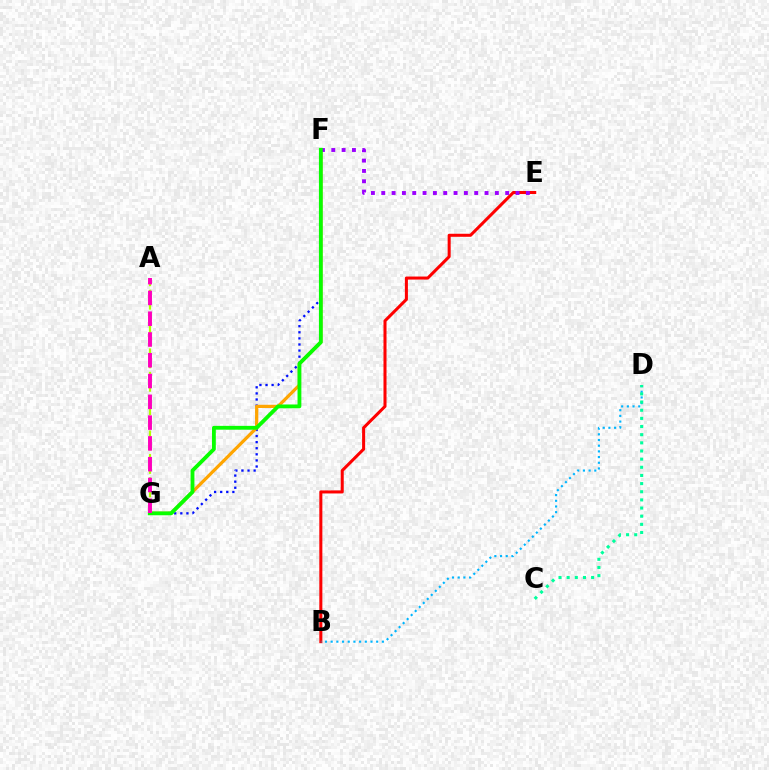{('B', 'E'): [{'color': '#ff0000', 'line_style': 'solid', 'thickness': 2.19}], ('F', 'G'): [{'color': '#0010ff', 'line_style': 'dotted', 'thickness': 1.65}, {'color': '#ffa500', 'line_style': 'solid', 'thickness': 2.31}, {'color': '#08ff00', 'line_style': 'solid', 'thickness': 2.75}], ('E', 'F'): [{'color': '#9b00ff', 'line_style': 'dotted', 'thickness': 2.81}], ('A', 'G'): [{'color': '#b3ff00', 'line_style': 'dashed', 'thickness': 1.59}, {'color': '#ff00bd', 'line_style': 'dashed', 'thickness': 2.82}], ('B', 'D'): [{'color': '#00b5ff', 'line_style': 'dotted', 'thickness': 1.55}], ('C', 'D'): [{'color': '#00ff9d', 'line_style': 'dotted', 'thickness': 2.21}]}